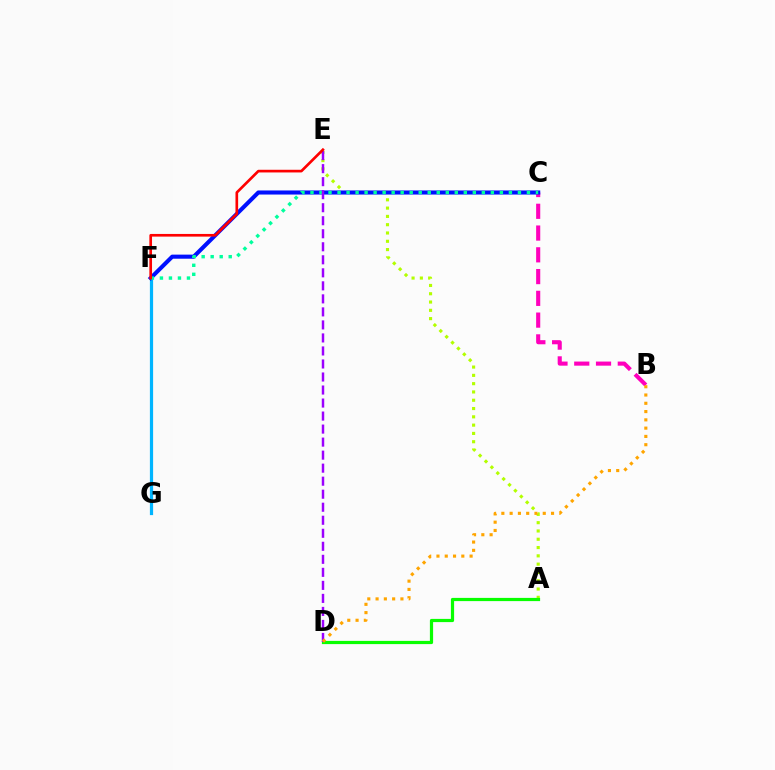{('A', 'E'): [{'color': '#b3ff00', 'line_style': 'dotted', 'thickness': 2.25}], ('B', 'C'): [{'color': '#ff00bd', 'line_style': 'dashed', 'thickness': 2.96}], ('F', 'G'): [{'color': '#00b5ff', 'line_style': 'solid', 'thickness': 2.31}], ('C', 'F'): [{'color': '#0010ff', 'line_style': 'solid', 'thickness': 2.94}, {'color': '#00ff9d', 'line_style': 'dotted', 'thickness': 2.45}], ('A', 'D'): [{'color': '#08ff00', 'line_style': 'solid', 'thickness': 2.31}], ('D', 'E'): [{'color': '#9b00ff', 'line_style': 'dashed', 'thickness': 1.77}], ('E', 'F'): [{'color': '#ff0000', 'line_style': 'solid', 'thickness': 1.92}], ('B', 'D'): [{'color': '#ffa500', 'line_style': 'dotted', 'thickness': 2.25}]}